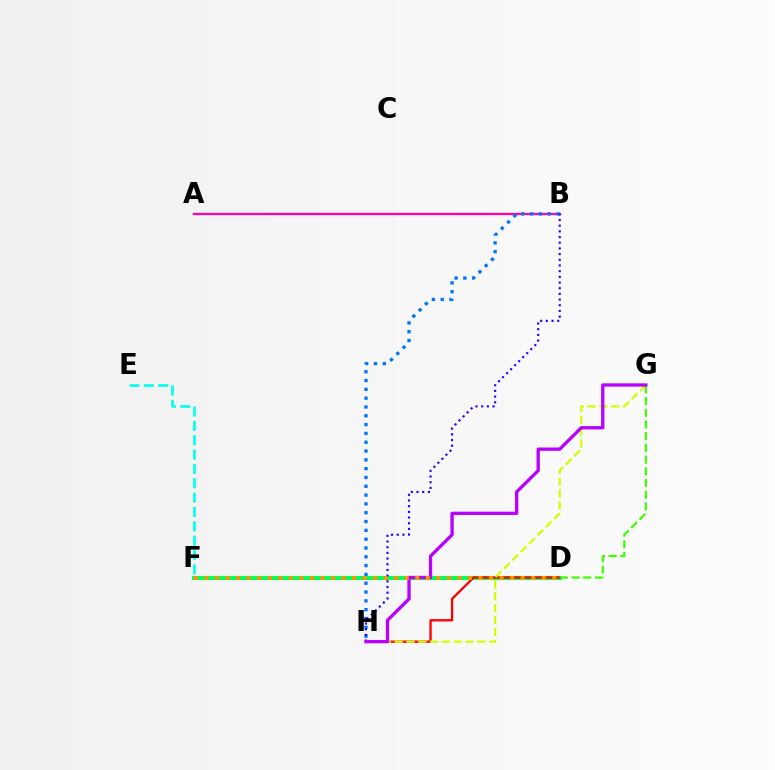{('A', 'B'): [{'color': '#ff00ac', 'line_style': 'solid', 'thickness': 1.68}], ('D', 'F'): [{'color': '#00ff5c', 'line_style': 'solid', 'thickness': 2.99}, {'color': '#ff9400', 'line_style': 'dotted', 'thickness': 2.86}], ('B', 'H'): [{'color': '#0074ff', 'line_style': 'dotted', 'thickness': 2.39}, {'color': '#2500ff', 'line_style': 'dotted', 'thickness': 1.54}], ('D', 'H'): [{'color': '#ff0000', 'line_style': 'solid', 'thickness': 1.67}], ('E', 'F'): [{'color': '#00fff6', 'line_style': 'dashed', 'thickness': 1.95}], ('D', 'G'): [{'color': '#3dff00', 'line_style': 'dashed', 'thickness': 1.59}], ('G', 'H'): [{'color': '#d1ff00', 'line_style': 'dashed', 'thickness': 1.6}, {'color': '#b900ff', 'line_style': 'solid', 'thickness': 2.38}]}